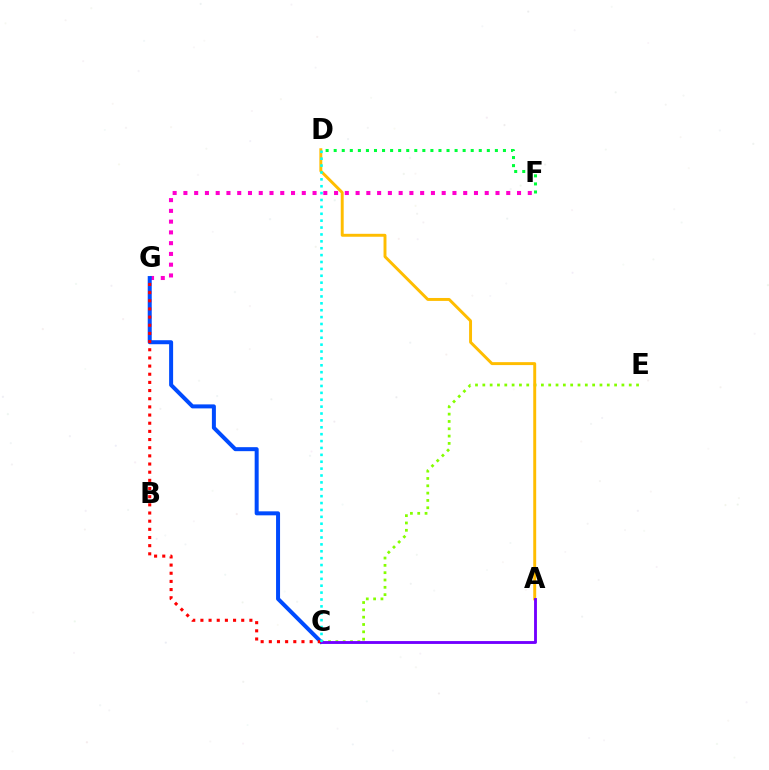{('C', 'E'): [{'color': '#84ff00', 'line_style': 'dotted', 'thickness': 1.99}], ('A', 'D'): [{'color': '#ffbd00', 'line_style': 'solid', 'thickness': 2.11}], ('F', 'G'): [{'color': '#ff00cf', 'line_style': 'dotted', 'thickness': 2.92}], ('C', 'G'): [{'color': '#004bff', 'line_style': 'solid', 'thickness': 2.88}, {'color': '#ff0000', 'line_style': 'dotted', 'thickness': 2.22}], ('A', 'C'): [{'color': '#7200ff', 'line_style': 'solid', 'thickness': 2.06}], ('D', 'F'): [{'color': '#00ff39', 'line_style': 'dotted', 'thickness': 2.19}], ('C', 'D'): [{'color': '#00fff6', 'line_style': 'dotted', 'thickness': 1.87}]}